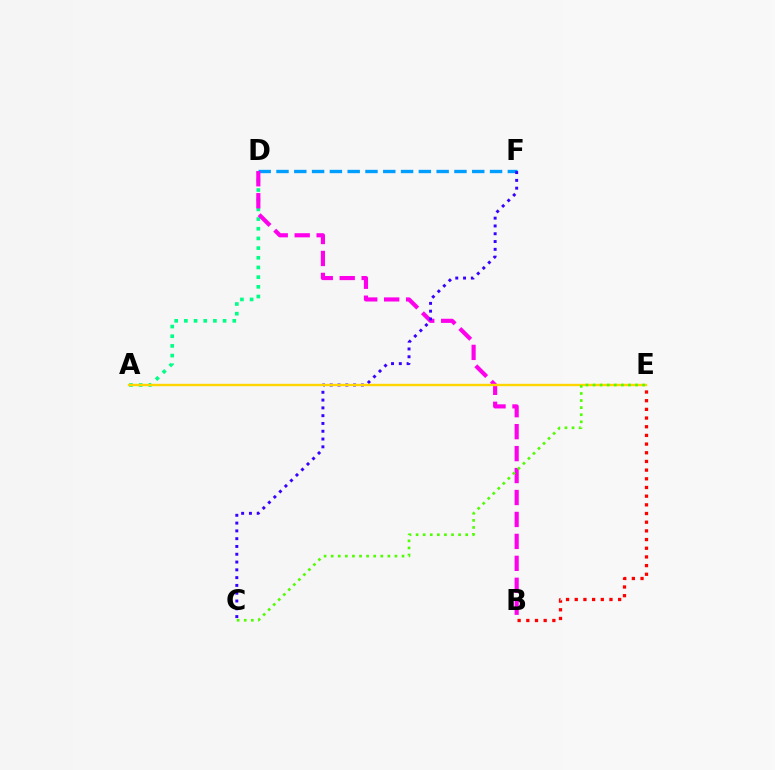{('A', 'D'): [{'color': '#00ff86', 'line_style': 'dotted', 'thickness': 2.63}], ('D', 'F'): [{'color': '#009eff', 'line_style': 'dashed', 'thickness': 2.42}], ('B', 'D'): [{'color': '#ff00ed', 'line_style': 'dashed', 'thickness': 2.98}], ('B', 'E'): [{'color': '#ff0000', 'line_style': 'dotted', 'thickness': 2.36}], ('C', 'F'): [{'color': '#3700ff', 'line_style': 'dotted', 'thickness': 2.12}], ('A', 'E'): [{'color': '#ffd500', 'line_style': 'solid', 'thickness': 1.71}], ('C', 'E'): [{'color': '#4fff00', 'line_style': 'dotted', 'thickness': 1.93}]}